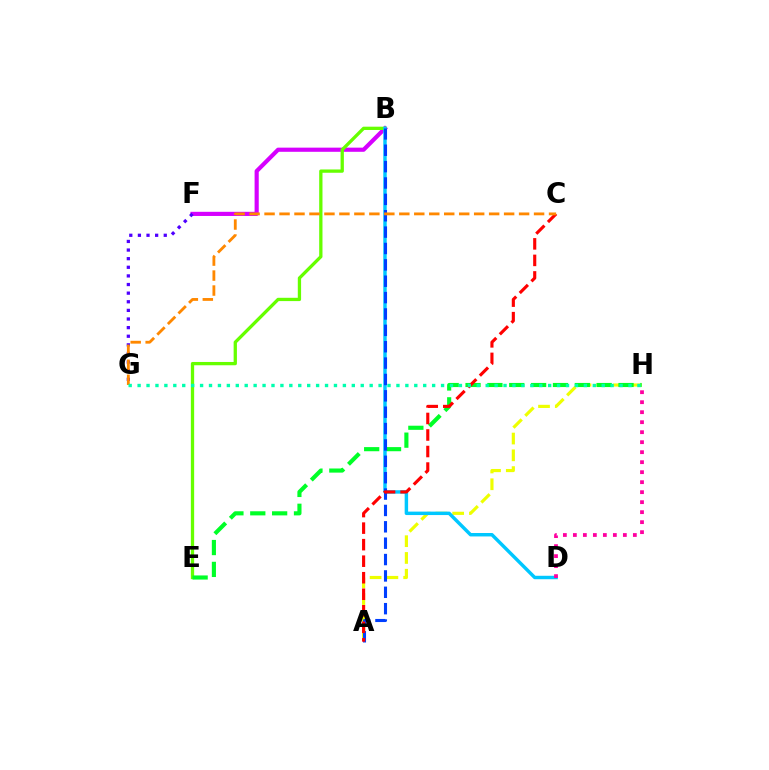{('B', 'F'): [{'color': '#d600ff', 'line_style': 'solid', 'thickness': 2.99}], ('B', 'E'): [{'color': '#66ff00', 'line_style': 'solid', 'thickness': 2.37}], ('A', 'H'): [{'color': '#eeff00', 'line_style': 'dashed', 'thickness': 2.28}], ('E', 'H'): [{'color': '#00ff27', 'line_style': 'dashed', 'thickness': 2.97}], ('F', 'G'): [{'color': '#4f00ff', 'line_style': 'dotted', 'thickness': 2.34}], ('B', 'D'): [{'color': '#00c7ff', 'line_style': 'solid', 'thickness': 2.48}], ('A', 'B'): [{'color': '#003fff', 'line_style': 'dashed', 'thickness': 2.22}], ('A', 'C'): [{'color': '#ff0000', 'line_style': 'dashed', 'thickness': 2.25}], ('C', 'G'): [{'color': '#ff8800', 'line_style': 'dashed', 'thickness': 2.03}], ('G', 'H'): [{'color': '#00ffaf', 'line_style': 'dotted', 'thickness': 2.42}], ('D', 'H'): [{'color': '#ff00a0', 'line_style': 'dotted', 'thickness': 2.72}]}